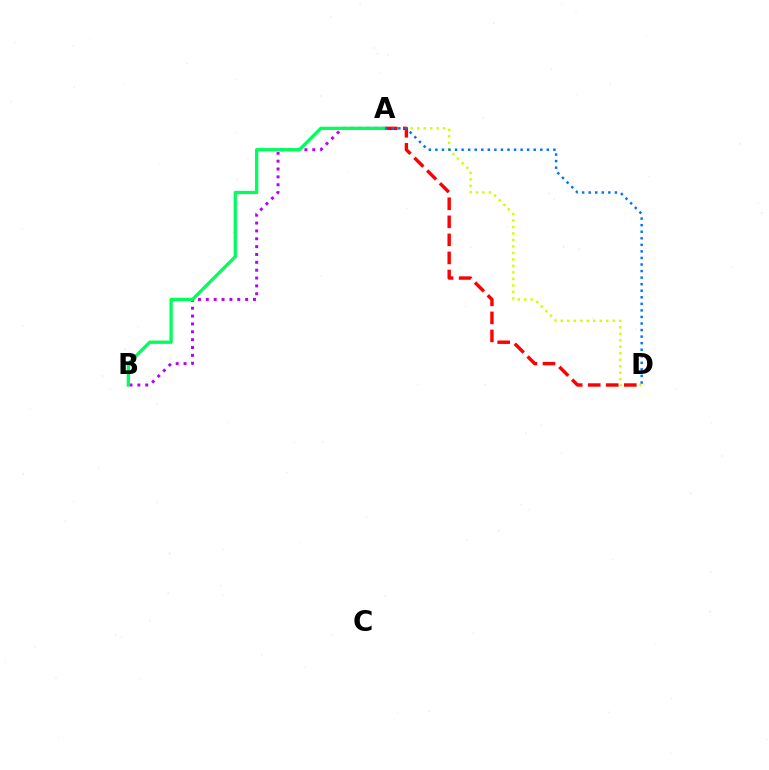{('A', 'B'): [{'color': '#b900ff', 'line_style': 'dotted', 'thickness': 2.14}, {'color': '#00ff5c', 'line_style': 'solid', 'thickness': 2.38}], ('A', 'D'): [{'color': '#d1ff00', 'line_style': 'dotted', 'thickness': 1.76}, {'color': '#ff0000', 'line_style': 'dashed', 'thickness': 2.45}, {'color': '#0074ff', 'line_style': 'dotted', 'thickness': 1.78}]}